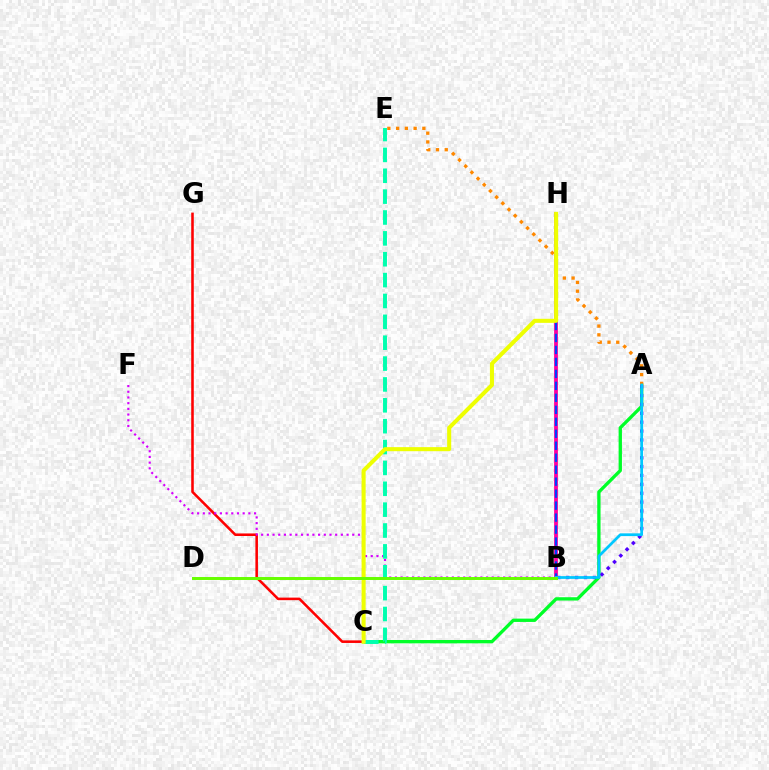{('B', 'H'): [{'color': '#ff00a0', 'line_style': 'solid', 'thickness': 2.72}, {'color': '#003fff', 'line_style': 'dashed', 'thickness': 1.63}], ('C', 'G'): [{'color': '#ff0000', 'line_style': 'solid', 'thickness': 1.85}], ('A', 'C'): [{'color': '#00ff27', 'line_style': 'solid', 'thickness': 2.39}], ('A', 'B'): [{'color': '#4f00ff', 'line_style': 'dotted', 'thickness': 2.41}, {'color': '#00c7ff', 'line_style': 'solid', 'thickness': 1.99}], ('A', 'E'): [{'color': '#ff8800', 'line_style': 'dotted', 'thickness': 2.38}], ('B', 'F'): [{'color': '#d600ff', 'line_style': 'dotted', 'thickness': 1.55}], ('C', 'E'): [{'color': '#00ffaf', 'line_style': 'dashed', 'thickness': 2.83}], ('C', 'H'): [{'color': '#eeff00', 'line_style': 'solid', 'thickness': 2.92}], ('B', 'D'): [{'color': '#66ff00', 'line_style': 'solid', 'thickness': 2.14}]}